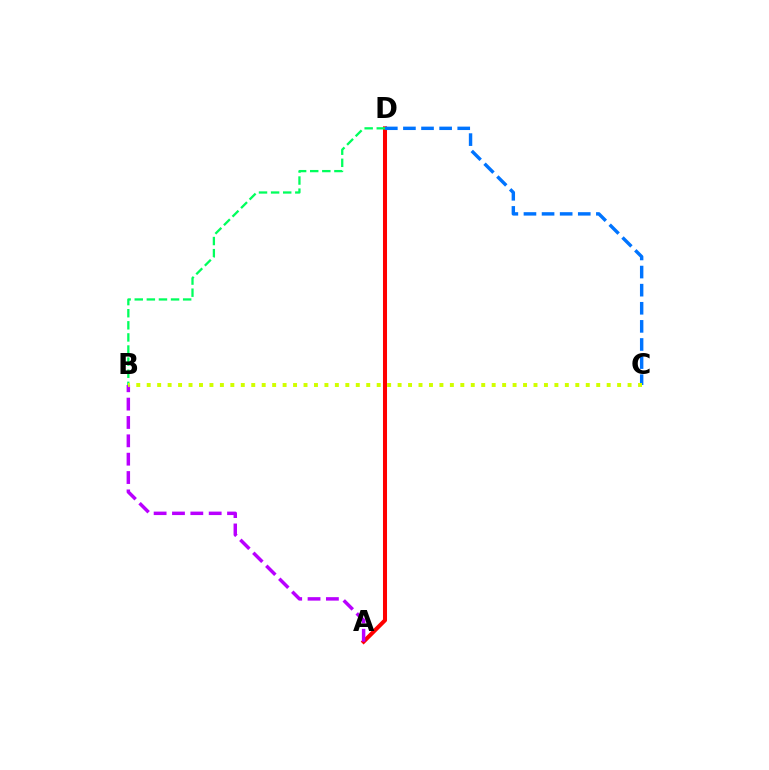{('A', 'D'): [{'color': '#ff0000', 'line_style': 'solid', 'thickness': 2.91}], ('B', 'D'): [{'color': '#00ff5c', 'line_style': 'dashed', 'thickness': 1.64}], ('C', 'D'): [{'color': '#0074ff', 'line_style': 'dashed', 'thickness': 2.46}], ('A', 'B'): [{'color': '#b900ff', 'line_style': 'dashed', 'thickness': 2.49}], ('B', 'C'): [{'color': '#d1ff00', 'line_style': 'dotted', 'thickness': 2.84}]}